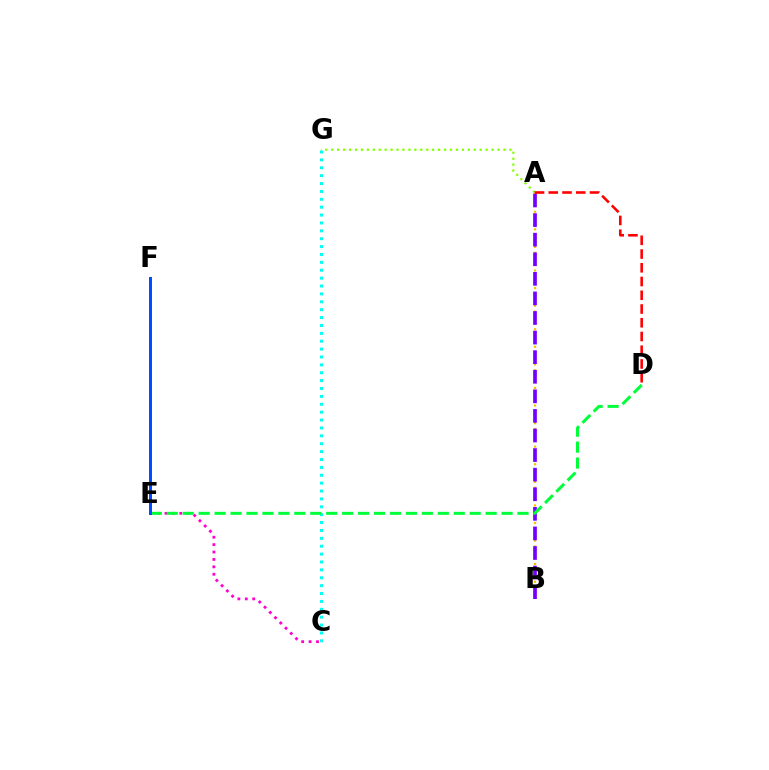{('C', 'G'): [{'color': '#00fff6', 'line_style': 'dotted', 'thickness': 2.14}], ('C', 'E'): [{'color': '#ff00cf', 'line_style': 'dotted', 'thickness': 2.01}], ('A', 'G'): [{'color': '#84ff00', 'line_style': 'dotted', 'thickness': 1.61}], ('A', 'B'): [{'color': '#ffbd00', 'line_style': 'dotted', 'thickness': 1.6}, {'color': '#7200ff', 'line_style': 'dashed', 'thickness': 2.66}], ('D', 'E'): [{'color': '#00ff39', 'line_style': 'dashed', 'thickness': 2.17}], ('A', 'D'): [{'color': '#ff0000', 'line_style': 'dashed', 'thickness': 1.87}], ('E', 'F'): [{'color': '#004bff', 'line_style': 'solid', 'thickness': 2.14}]}